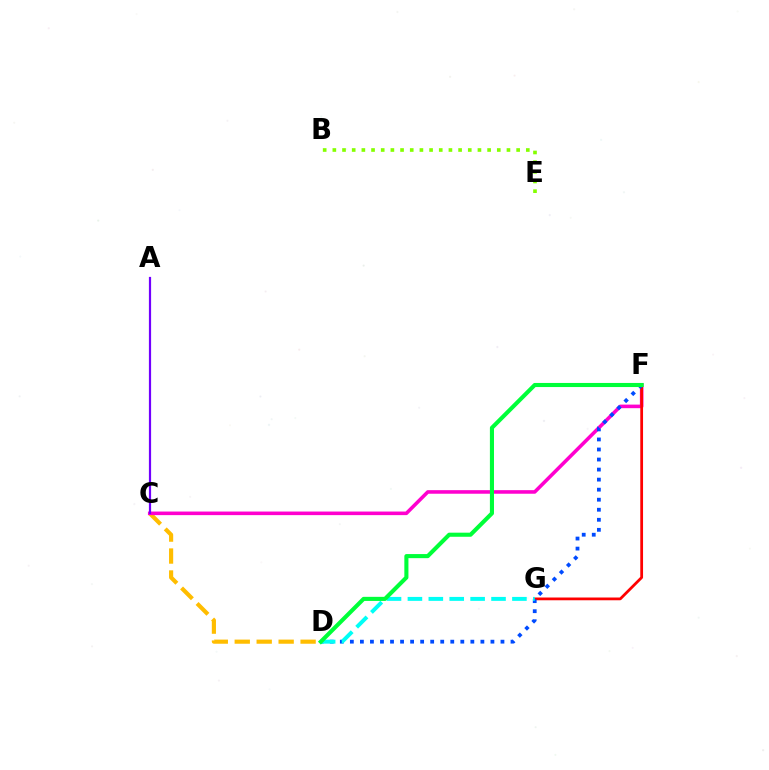{('B', 'E'): [{'color': '#84ff00', 'line_style': 'dotted', 'thickness': 2.63}], ('C', 'D'): [{'color': '#ffbd00', 'line_style': 'dashed', 'thickness': 2.98}], ('C', 'F'): [{'color': '#ff00cf', 'line_style': 'solid', 'thickness': 2.58}], ('F', 'G'): [{'color': '#ff0000', 'line_style': 'solid', 'thickness': 1.99}], ('A', 'C'): [{'color': '#7200ff', 'line_style': 'solid', 'thickness': 1.59}], ('D', 'F'): [{'color': '#004bff', 'line_style': 'dotted', 'thickness': 2.73}, {'color': '#00ff39', 'line_style': 'solid', 'thickness': 2.95}], ('D', 'G'): [{'color': '#00fff6', 'line_style': 'dashed', 'thickness': 2.84}]}